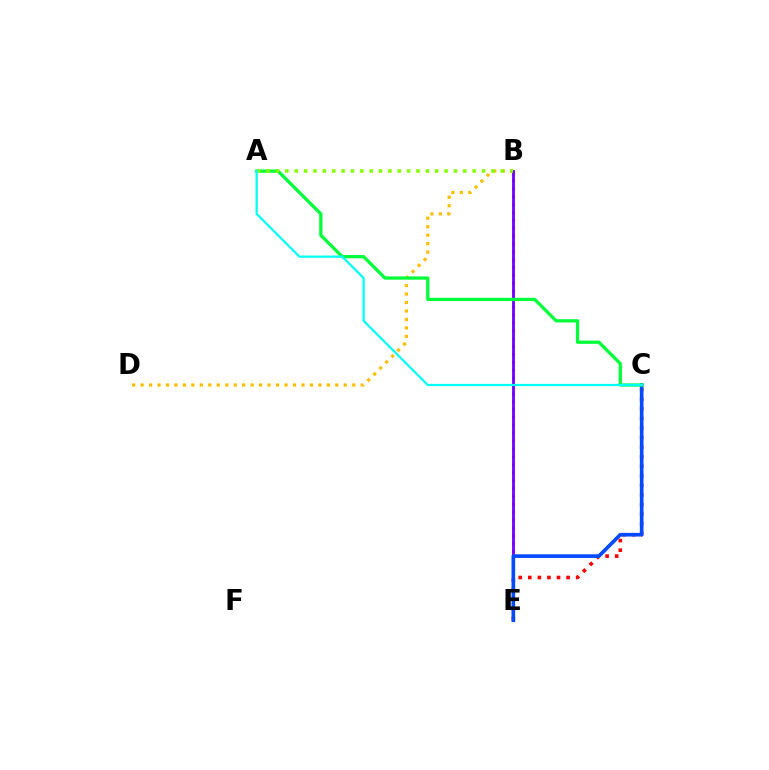{('C', 'E'): [{'color': '#ff0000', 'line_style': 'dotted', 'thickness': 2.6}, {'color': '#004bff', 'line_style': 'solid', 'thickness': 2.63}], ('B', 'D'): [{'color': '#ffbd00', 'line_style': 'dotted', 'thickness': 2.3}], ('B', 'E'): [{'color': '#ff00cf', 'line_style': 'dotted', 'thickness': 2.14}, {'color': '#7200ff', 'line_style': 'solid', 'thickness': 2.02}], ('A', 'C'): [{'color': '#00ff39', 'line_style': 'solid', 'thickness': 2.35}, {'color': '#00fff6', 'line_style': 'solid', 'thickness': 1.61}], ('A', 'B'): [{'color': '#84ff00', 'line_style': 'dotted', 'thickness': 2.54}]}